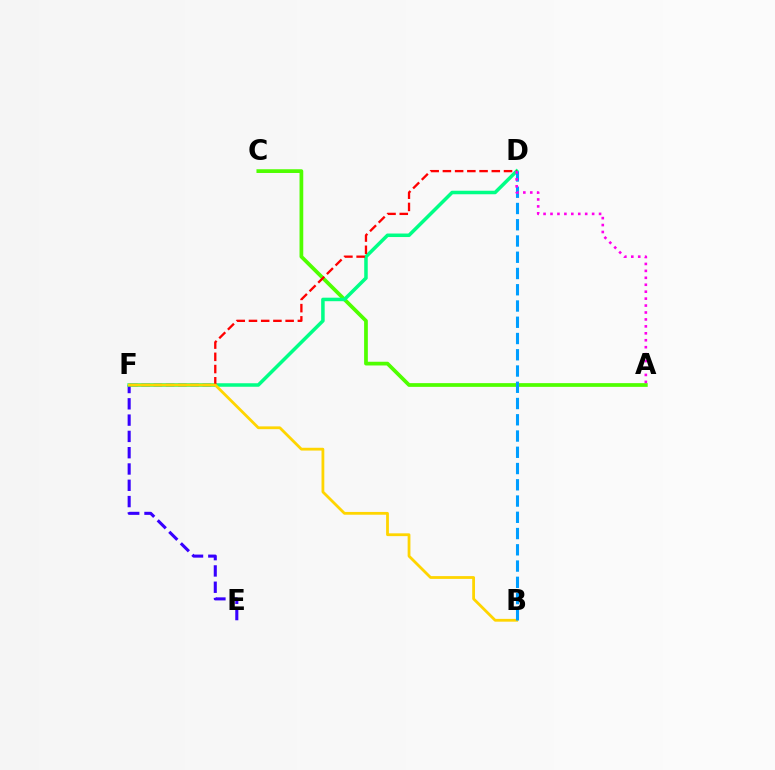{('E', 'F'): [{'color': '#3700ff', 'line_style': 'dashed', 'thickness': 2.21}], ('A', 'C'): [{'color': '#4fff00', 'line_style': 'solid', 'thickness': 2.68}], ('D', 'F'): [{'color': '#00ff86', 'line_style': 'solid', 'thickness': 2.53}, {'color': '#ff0000', 'line_style': 'dashed', 'thickness': 1.66}], ('B', 'F'): [{'color': '#ffd500', 'line_style': 'solid', 'thickness': 2.01}], ('B', 'D'): [{'color': '#009eff', 'line_style': 'dashed', 'thickness': 2.21}], ('A', 'D'): [{'color': '#ff00ed', 'line_style': 'dotted', 'thickness': 1.88}]}